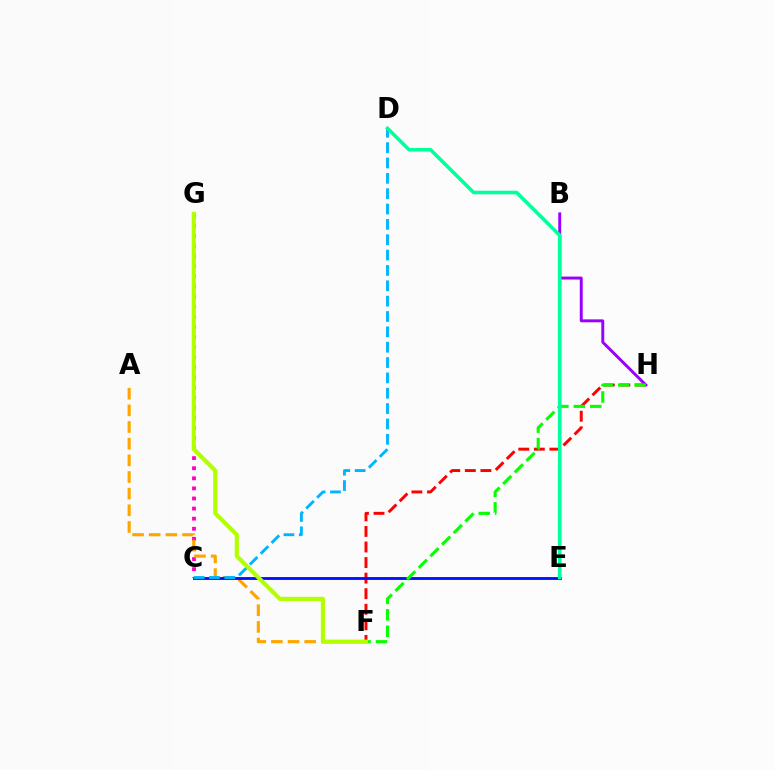{('C', 'G'): [{'color': '#ff00bd', 'line_style': 'dotted', 'thickness': 2.74}], ('A', 'F'): [{'color': '#ffa500', 'line_style': 'dashed', 'thickness': 2.26}], ('F', 'H'): [{'color': '#ff0000', 'line_style': 'dashed', 'thickness': 2.11}, {'color': '#08ff00', 'line_style': 'dashed', 'thickness': 2.23}], ('B', 'H'): [{'color': '#9b00ff', 'line_style': 'solid', 'thickness': 2.12}], ('C', 'E'): [{'color': '#0010ff', 'line_style': 'solid', 'thickness': 2.04}], ('C', 'D'): [{'color': '#00b5ff', 'line_style': 'dashed', 'thickness': 2.09}], ('D', 'E'): [{'color': '#00ff9d', 'line_style': 'solid', 'thickness': 2.57}], ('F', 'G'): [{'color': '#b3ff00', 'line_style': 'solid', 'thickness': 2.98}]}